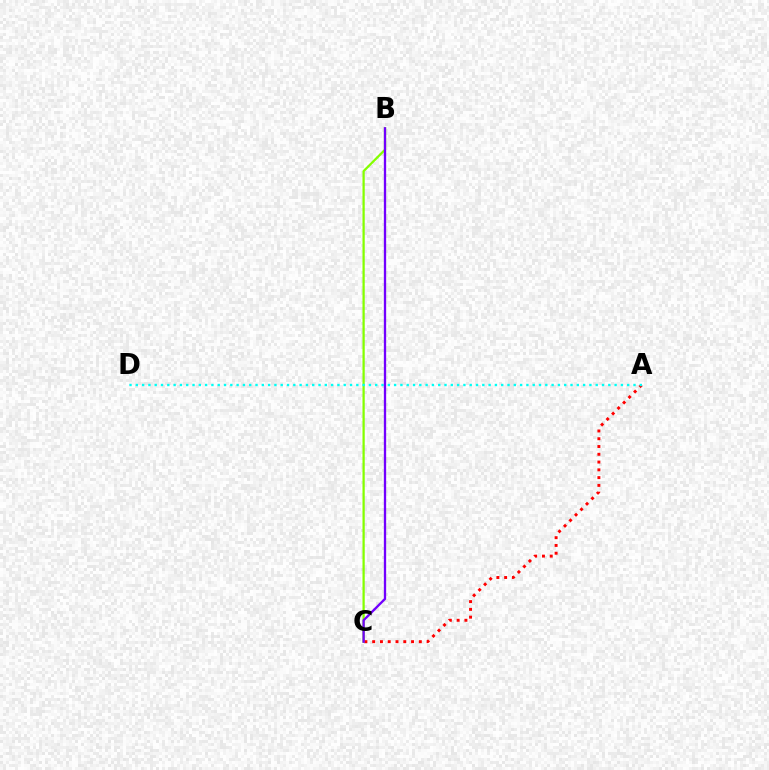{('B', 'C'): [{'color': '#84ff00', 'line_style': 'solid', 'thickness': 1.62}, {'color': '#7200ff', 'line_style': 'solid', 'thickness': 1.66}], ('A', 'C'): [{'color': '#ff0000', 'line_style': 'dotted', 'thickness': 2.11}], ('A', 'D'): [{'color': '#00fff6', 'line_style': 'dotted', 'thickness': 1.71}]}